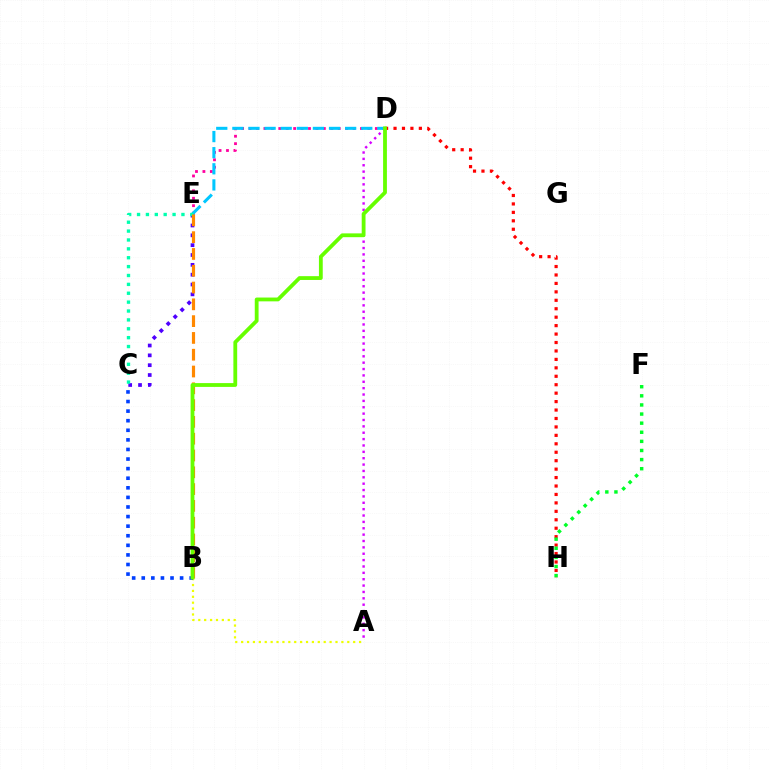{('D', 'E'): [{'color': '#ff00a0', 'line_style': 'dotted', 'thickness': 2.02}, {'color': '#00c7ff', 'line_style': 'dashed', 'thickness': 2.19}], ('A', 'D'): [{'color': '#d600ff', 'line_style': 'dotted', 'thickness': 1.73}], ('C', 'E'): [{'color': '#4f00ff', 'line_style': 'dotted', 'thickness': 2.67}, {'color': '#00ffaf', 'line_style': 'dotted', 'thickness': 2.41}], ('D', 'H'): [{'color': '#ff0000', 'line_style': 'dotted', 'thickness': 2.29}], ('A', 'B'): [{'color': '#eeff00', 'line_style': 'dotted', 'thickness': 1.6}], ('B', 'C'): [{'color': '#003fff', 'line_style': 'dotted', 'thickness': 2.6}], ('B', 'E'): [{'color': '#ff8800', 'line_style': 'dashed', 'thickness': 2.28}], ('F', 'H'): [{'color': '#00ff27', 'line_style': 'dotted', 'thickness': 2.48}], ('B', 'D'): [{'color': '#66ff00', 'line_style': 'solid', 'thickness': 2.74}]}